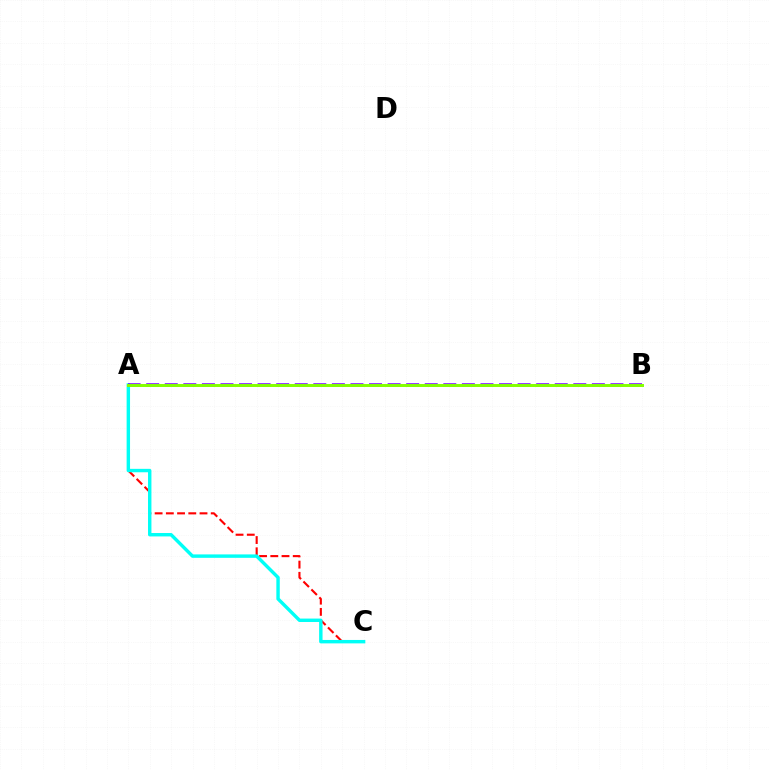{('A', 'C'): [{'color': '#ff0000', 'line_style': 'dashed', 'thickness': 1.52}, {'color': '#00fff6', 'line_style': 'solid', 'thickness': 2.46}], ('A', 'B'): [{'color': '#7200ff', 'line_style': 'dashed', 'thickness': 2.52}, {'color': '#84ff00', 'line_style': 'solid', 'thickness': 2.13}]}